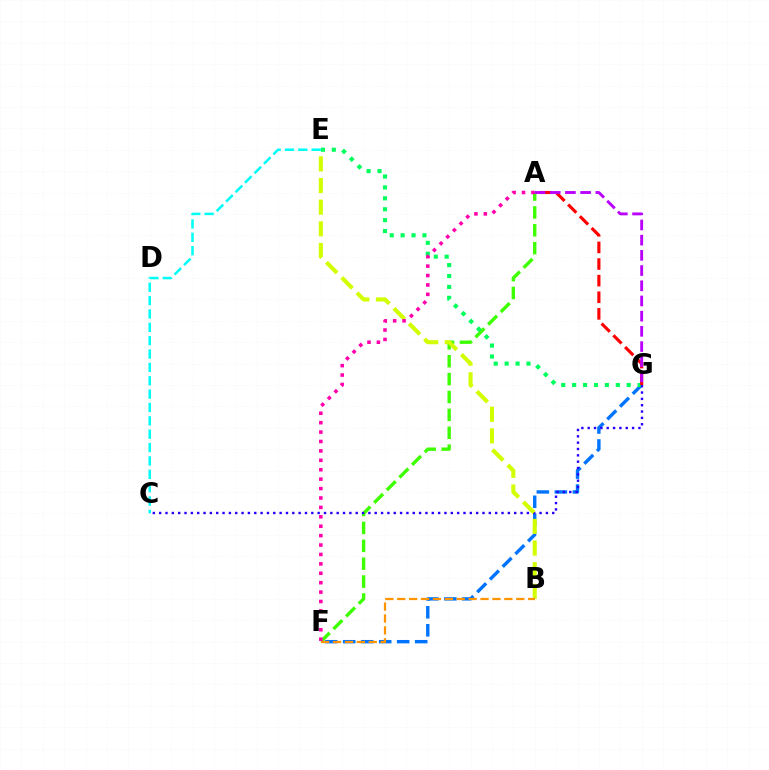{('A', 'F'): [{'color': '#3dff00', 'line_style': 'dashed', 'thickness': 2.43}, {'color': '#ff00ac', 'line_style': 'dotted', 'thickness': 2.56}], ('F', 'G'): [{'color': '#0074ff', 'line_style': 'dashed', 'thickness': 2.44}], ('E', 'G'): [{'color': '#00ff5c', 'line_style': 'dotted', 'thickness': 2.96}], ('C', 'G'): [{'color': '#2500ff', 'line_style': 'dotted', 'thickness': 1.72}], ('B', 'E'): [{'color': '#d1ff00', 'line_style': 'dashed', 'thickness': 2.94}], ('A', 'G'): [{'color': '#ff0000', 'line_style': 'dashed', 'thickness': 2.26}, {'color': '#b900ff', 'line_style': 'dashed', 'thickness': 2.06}], ('C', 'E'): [{'color': '#00fff6', 'line_style': 'dashed', 'thickness': 1.81}], ('B', 'F'): [{'color': '#ff9400', 'line_style': 'dashed', 'thickness': 1.62}]}